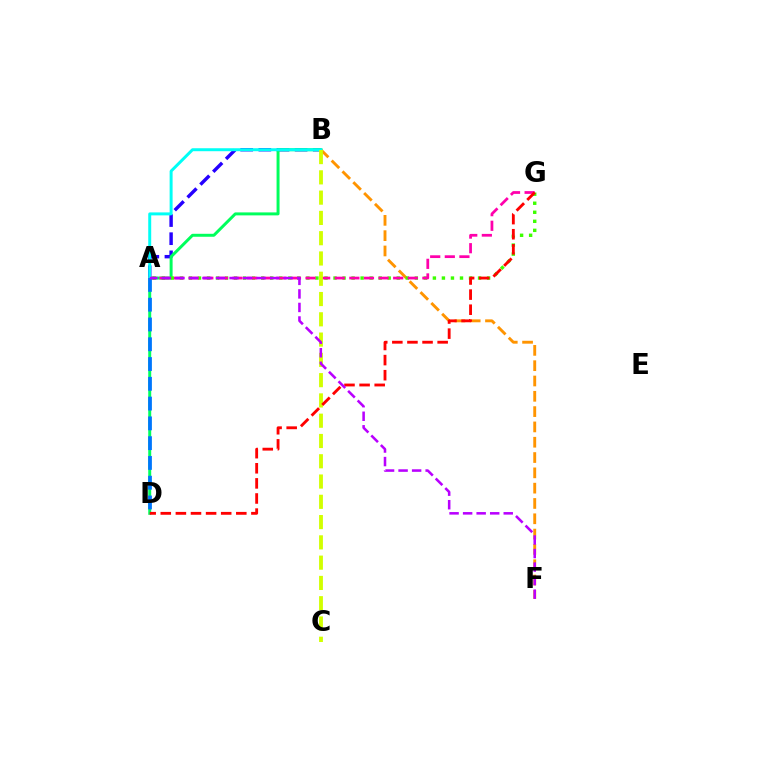{('A', 'B'): [{'color': '#2500ff', 'line_style': 'dashed', 'thickness': 2.46}, {'color': '#00fff6', 'line_style': 'solid', 'thickness': 2.14}], ('B', 'F'): [{'color': '#ff9400', 'line_style': 'dashed', 'thickness': 2.08}], ('B', 'D'): [{'color': '#00ff5c', 'line_style': 'solid', 'thickness': 2.14}], ('A', 'G'): [{'color': '#3dff00', 'line_style': 'dotted', 'thickness': 2.45}, {'color': '#ff00ac', 'line_style': 'dashed', 'thickness': 1.98}], ('A', 'D'): [{'color': '#0074ff', 'line_style': 'dashed', 'thickness': 2.69}], ('B', 'C'): [{'color': '#d1ff00', 'line_style': 'dashed', 'thickness': 2.75}], ('D', 'G'): [{'color': '#ff0000', 'line_style': 'dashed', 'thickness': 2.05}], ('A', 'F'): [{'color': '#b900ff', 'line_style': 'dashed', 'thickness': 1.84}]}